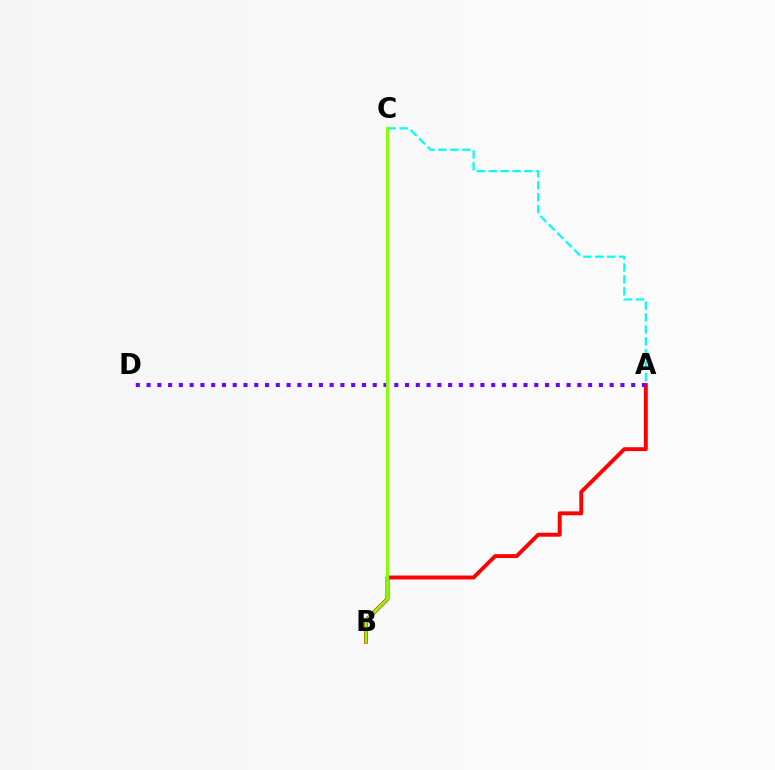{('A', 'C'): [{'color': '#00fff6', 'line_style': 'dashed', 'thickness': 1.62}], ('A', 'B'): [{'color': '#ff0000', 'line_style': 'solid', 'thickness': 2.81}], ('A', 'D'): [{'color': '#7200ff', 'line_style': 'dotted', 'thickness': 2.93}], ('B', 'C'): [{'color': '#84ff00', 'line_style': 'solid', 'thickness': 2.1}]}